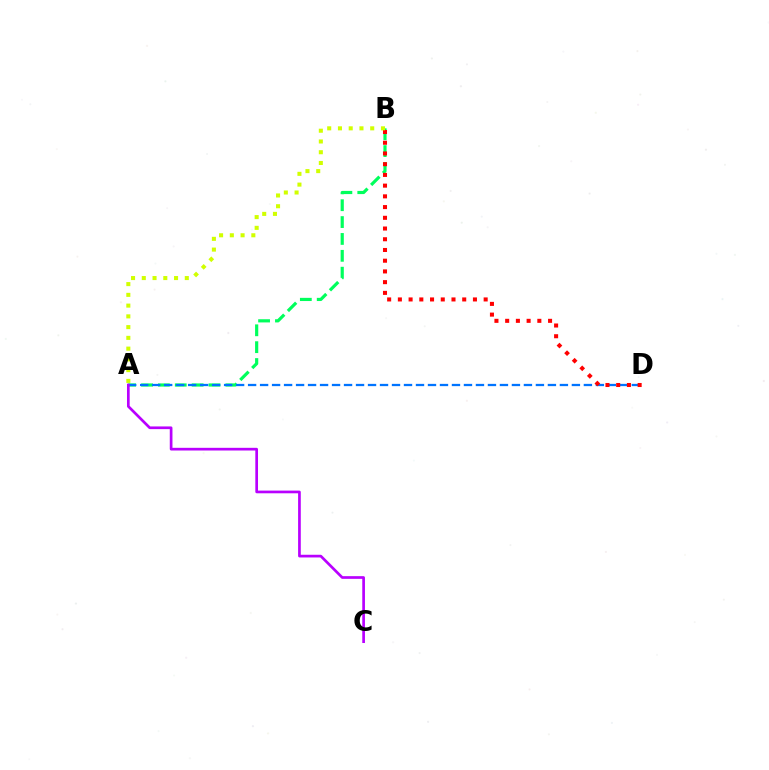{('A', 'B'): [{'color': '#00ff5c', 'line_style': 'dashed', 'thickness': 2.29}, {'color': '#d1ff00', 'line_style': 'dotted', 'thickness': 2.92}], ('A', 'D'): [{'color': '#0074ff', 'line_style': 'dashed', 'thickness': 1.63}], ('A', 'C'): [{'color': '#b900ff', 'line_style': 'solid', 'thickness': 1.94}], ('B', 'D'): [{'color': '#ff0000', 'line_style': 'dotted', 'thickness': 2.91}]}